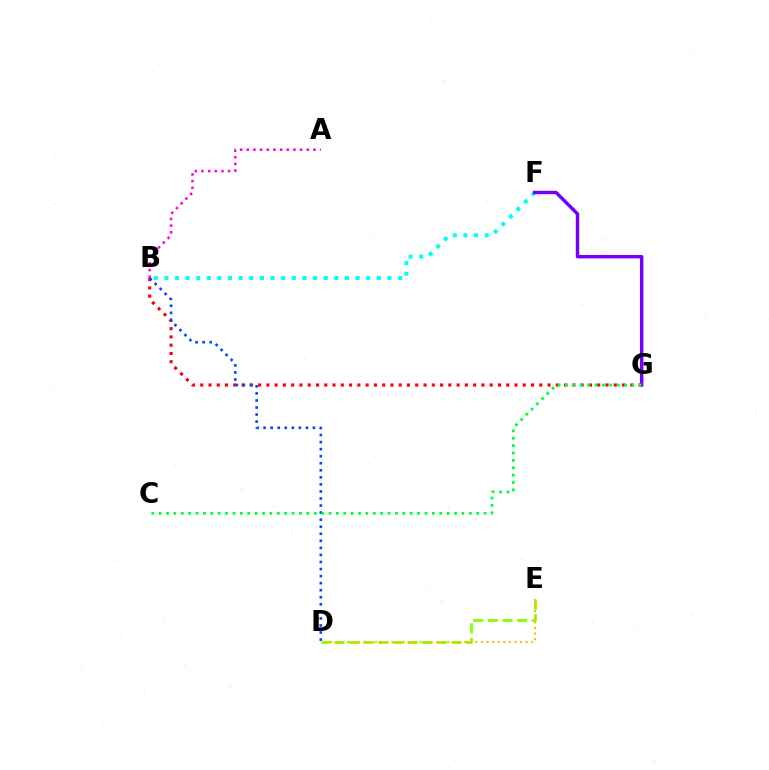{('B', 'G'): [{'color': '#ff0000', 'line_style': 'dotted', 'thickness': 2.25}], ('B', 'D'): [{'color': '#004bff', 'line_style': 'dotted', 'thickness': 1.92}], ('D', 'E'): [{'color': '#84ff00', 'line_style': 'dashed', 'thickness': 1.99}, {'color': '#ffbd00', 'line_style': 'dotted', 'thickness': 1.52}], ('B', 'F'): [{'color': '#00fff6', 'line_style': 'dotted', 'thickness': 2.89}], ('F', 'G'): [{'color': '#7200ff', 'line_style': 'solid', 'thickness': 2.48}], ('C', 'G'): [{'color': '#00ff39', 'line_style': 'dotted', 'thickness': 2.01}], ('A', 'B'): [{'color': '#ff00cf', 'line_style': 'dotted', 'thickness': 1.81}]}